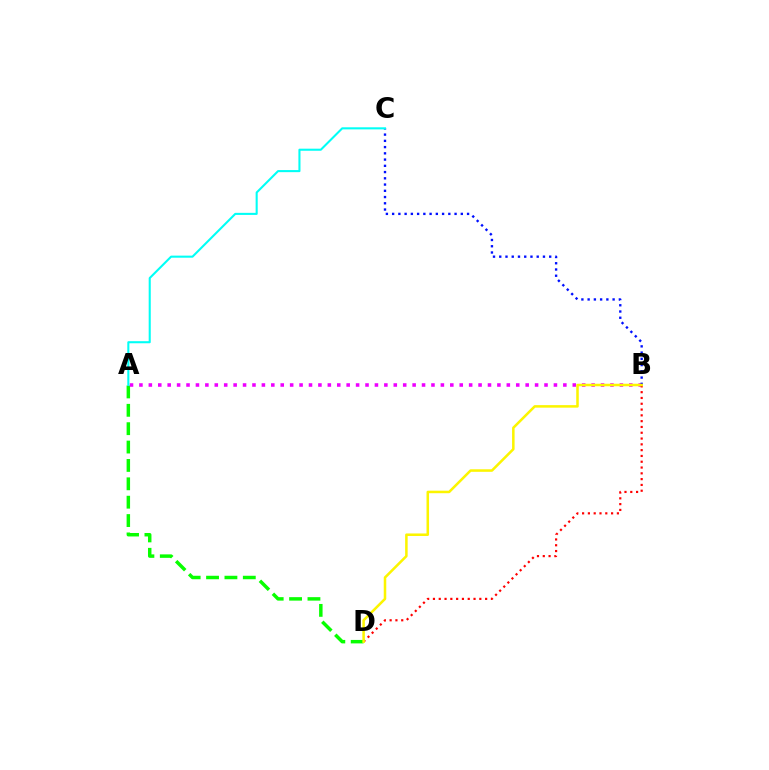{('A', 'D'): [{'color': '#08ff00', 'line_style': 'dashed', 'thickness': 2.5}], ('A', 'B'): [{'color': '#ee00ff', 'line_style': 'dotted', 'thickness': 2.56}], ('B', 'C'): [{'color': '#0010ff', 'line_style': 'dotted', 'thickness': 1.7}], ('B', 'D'): [{'color': '#ff0000', 'line_style': 'dotted', 'thickness': 1.58}, {'color': '#fcf500', 'line_style': 'solid', 'thickness': 1.82}], ('A', 'C'): [{'color': '#00fff6', 'line_style': 'solid', 'thickness': 1.5}]}